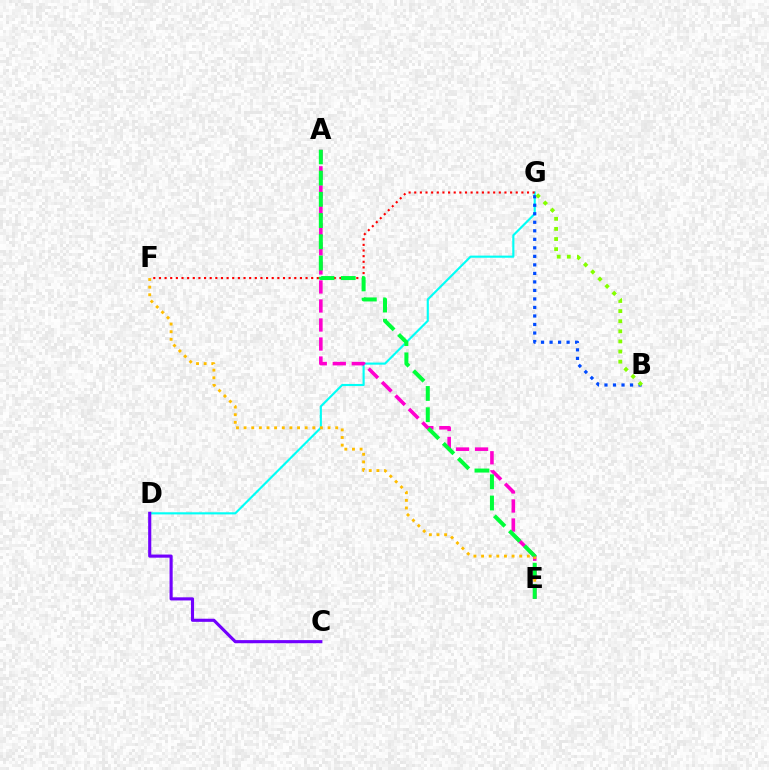{('D', 'G'): [{'color': '#00fff6', 'line_style': 'solid', 'thickness': 1.54}], ('A', 'E'): [{'color': '#ff00cf', 'line_style': 'dashed', 'thickness': 2.58}, {'color': '#00ff39', 'line_style': 'dashed', 'thickness': 2.88}], ('B', 'G'): [{'color': '#004bff', 'line_style': 'dotted', 'thickness': 2.31}, {'color': '#84ff00', 'line_style': 'dotted', 'thickness': 2.75}], ('C', 'D'): [{'color': '#7200ff', 'line_style': 'solid', 'thickness': 2.25}], ('E', 'F'): [{'color': '#ffbd00', 'line_style': 'dotted', 'thickness': 2.07}], ('F', 'G'): [{'color': '#ff0000', 'line_style': 'dotted', 'thickness': 1.53}]}